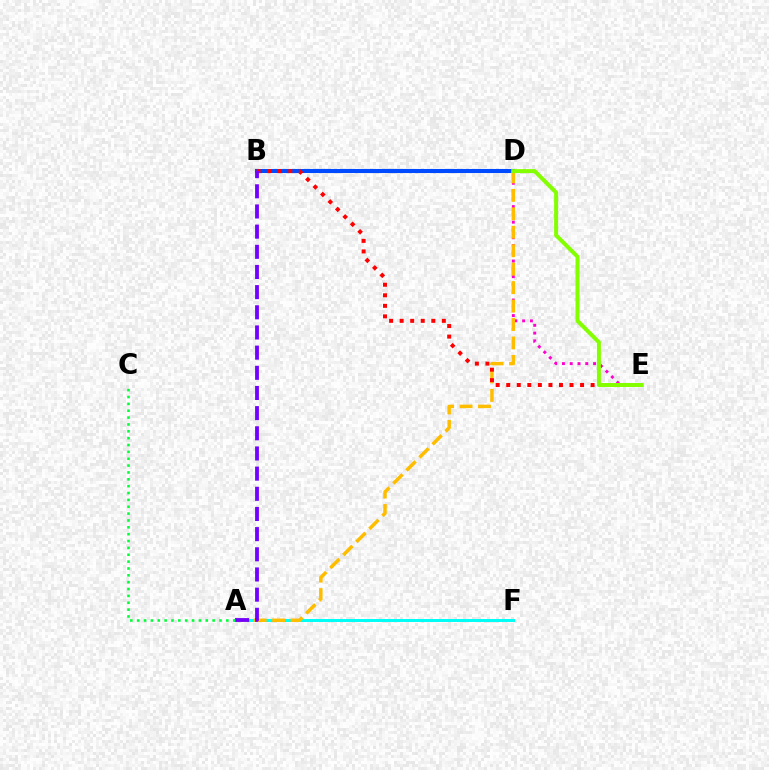{('B', 'D'): [{'color': '#004bff', 'line_style': 'solid', 'thickness': 2.94}], ('D', 'E'): [{'color': '#ff00cf', 'line_style': 'dotted', 'thickness': 2.11}, {'color': '#84ff00', 'line_style': 'solid', 'thickness': 2.89}], ('A', 'F'): [{'color': '#00fff6', 'line_style': 'solid', 'thickness': 2.15}], ('A', 'D'): [{'color': '#ffbd00', 'line_style': 'dashed', 'thickness': 2.51}], ('B', 'E'): [{'color': '#ff0000', 'line_style': 'dotted', 'thickness': 2.87}], ('A', 'B'): [{'color': '#7200ff', 'line_style': 'dashed', 'thickness': 2.74}], ('A', 'C'): [{'color': '#00ff39', 'line_style': 'dotted', 'thickness': 1.86}]}